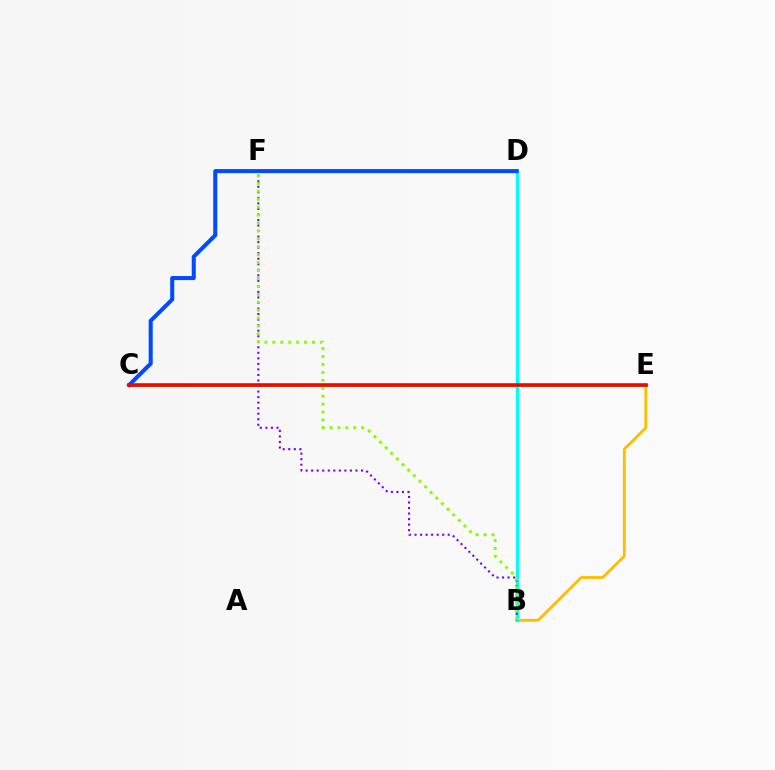{('B', 'E'): [{'color': '#ffbd00', 'line_style': 'solid', 'thickness': 2.04}], ('B', 'D'): [{'color': '#00fff6', 'line_style': 'solid', 'thickness': 2.37}], ('C', 'E'): [{'color': '#ff00cf', 'line_style': 'solid', 'thickness': 1.87}, {'color': '#00ff39', 'line_style': 'solid', 'thickness': 2.21}, {'color': '#ff0000', 'line_style': 'solid', 'thickness': 2.58}], ('B', 'F'): [{'color': '#7200ff', 'line_style': 'dotted', 'thickness': 1.5}, {'color': '#84ff00', 'line_style': 'dotted', 'thickness': 2.15}], ('C', 'D'): [{'color': '#004bff', 'line_style': 'solid', 'thickness': 2.91}]}